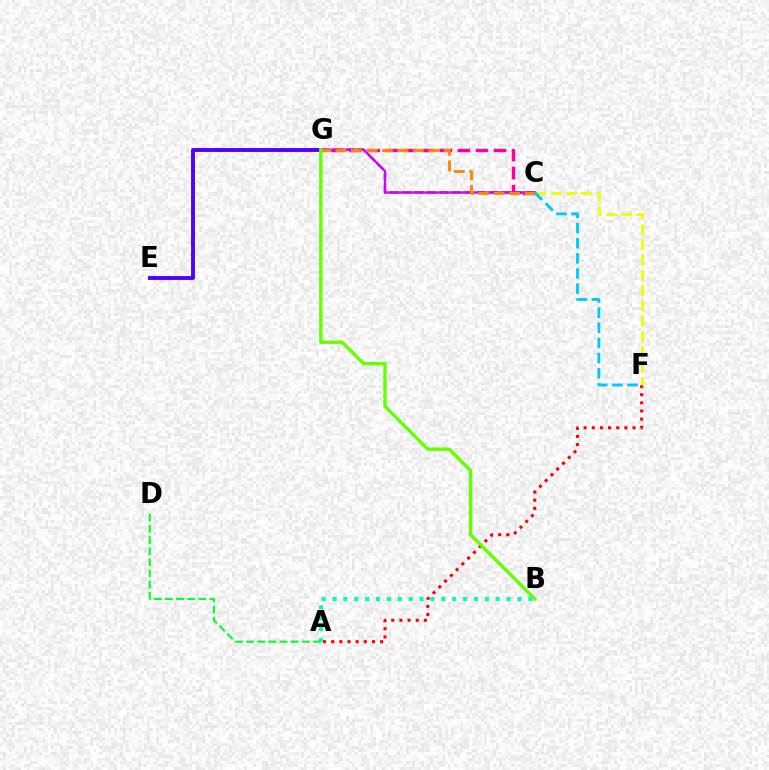{('A', 'F'): [{'color': '#ff0000', 'line_style': 'dotted', 'thickness': 2.21}], ('A', 'B'): [{'color': '#00ffaf', 'line_style': 'dotted', 'thickness': 2.96}], ('C', 'G'): [{'color': '#003fff', 'line_style': 'dashed', 'thickness': 1.69}, {'color': '#d600ff', 'line_style': 'solid', 'thickness': 1.7}, {'color': '#ff00a0', 'line_style': 'dashed', 'thickness': 2.45}, {'color': '#ff8800', 'line_style': 'dashed', 'thickness': 2.1}], ('E', 'G'): [{'color': '#4f00ff', 'line_style': 'solid', 'thickness': 2.8}], ('A', 'D'): [{'color': '#00ff27', 'line_style': 'dashed', 'thickness': 1.51}], ('C', 'F'): [{'color': '#eeff00', 'line_style': 'dashed', 'thickness': 2.08}, {'color': '#00c7ff', 'line_style': 'dashed', 'thickness': 2.06}], ('B', 'G'): [{'color': '#66ff00', 'line_style': 'solid', 'thickness': 2.43}]}